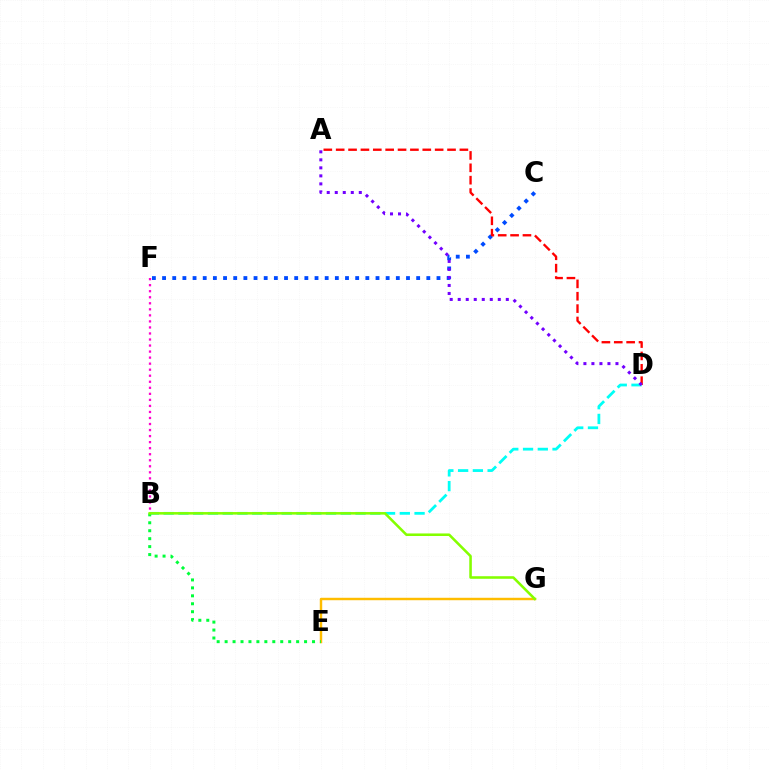{('C', 'F'): [{'color': '#004bff', 'line_style': 'dotted', 'thickness': 2.76}], ('B', 'D'): [{'color': '#00fff6', 'line_style': 'dashed', 'thickness': 2.0}], ('E', 'G'): [{'color': '#ffbd00', 'line_style': 'solid', 'thickness': 1.76}], ('B', 'E'): [{'color': '#00ff39', 'line_style': 'dotted', 'thickness': 2.16}], ('A', 'D'): [{'color': '#ff0000', 'line_style': 'dashed', 'thickness': 1.68}, {'color': '#7200ff', 'line_style': 'dotted', 'thickness': 2.18}], ('B', 'F'): [{'color': '#ff00cf', 'line_style': 'dotted', 'thickness': 1.64}], ('B', 'G'): [{'color': '#84ff00', 'line_style': 'solid', 'thickness': 1.85}]}